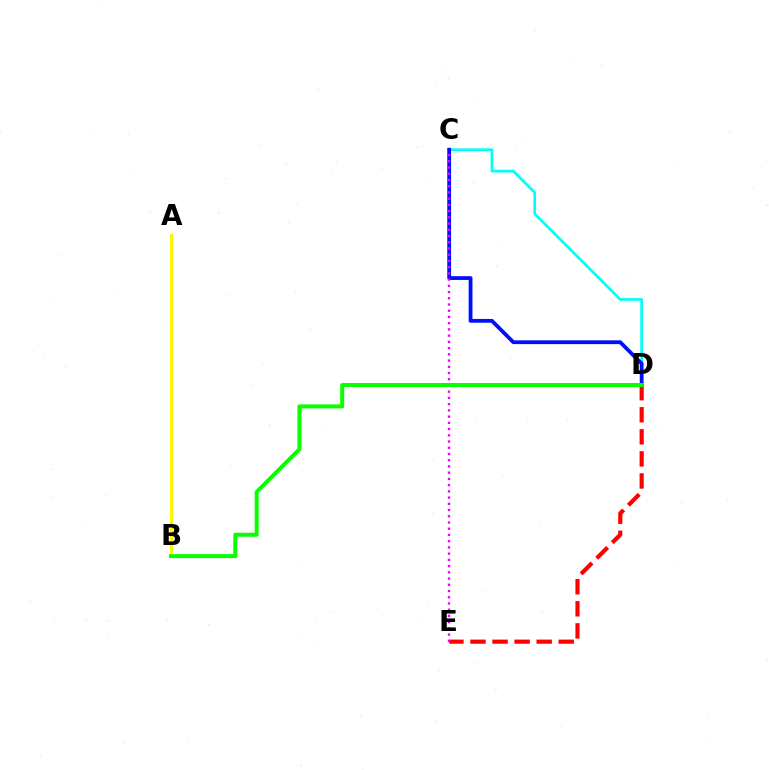{('D', 'E'): [{'color': '#ff0000', 'line_style': 'dashed', 'thickness': 3.0}], ('C', 'D'): [{'color': '#00fff6', 'line_style': 'solid', 'thickness': 1.95}, {'color': '#0010ff', 'line_style': 'solid', 'thickness': 2.74}], ('A', 'B'): [{'color': '#fcf500', 'line_style': 'solid', 'thickness': 2.14}], ('C', 'E'): [{'color': '#ee00ff', 'line_style': 'dotted', 'thickness': 1.69}], ('B', 'D'): [{'color': '#08ff00', 'line_style': 'solid', 'thickness': 2.86}]}